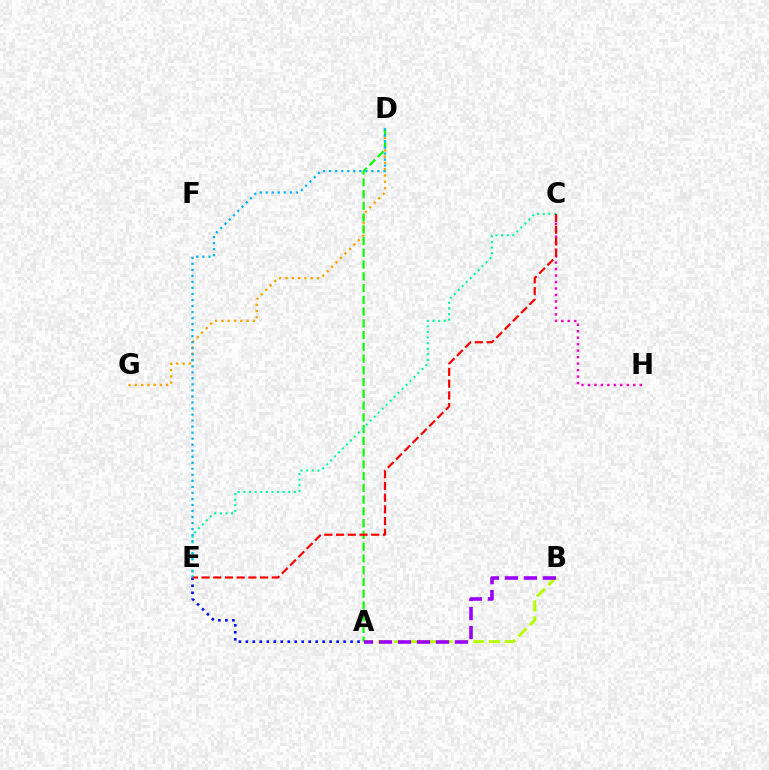{('A', 'E'): [{'color': '#0010ff', 'line_style': 'dotted', 'thickness': 1.9}], ('A', 'B'): [{'color': '#b3ff00', 'line_style': 'dashed', 'thickness': 2.15}, {'color': '#9b00ff', 'line_style': 'dashed', 'thickness': 2.58}], ('D', 'G'): [{'color': '#ffa500', 'line_style': 'dotted', 'thickness': 1.71}], ('C', 'H'): [{'color': '#ff00bd', 'line_style': 'dotted', 'thickness': 1.76}], ('A', 'D'): [{'color': '#08ff00', 'line_style': 'dashed', 'thickness': 1.6}], ('C', 'E'): [{'color': '#00ff9d', 'line_style': 'dotted', 'thickness': 1.53}, {'color': '#ff0000', 'line_style': 'dashed', 'thickness': 1.59}], ('D', 'E'): [{'color': '#00b5ff', 'line_style': 'dotted', 'thickness': 1.64}]}